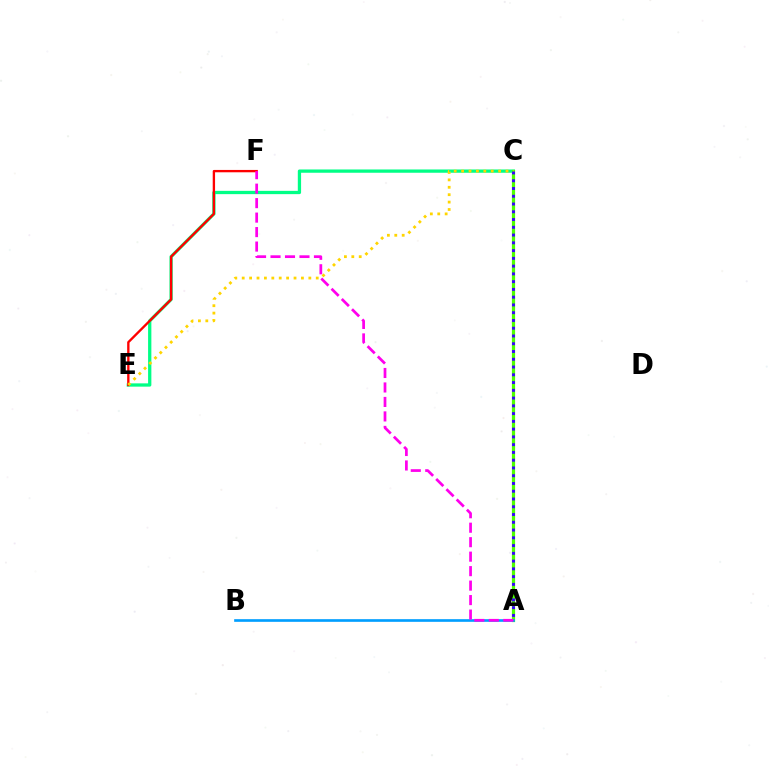{('C', 'E'): [{'color': '#00ff86', 'line_style': 'solid', 'thickness': 2.36}, {'color': '#ffd500', 'line_style': 'dotted', 'thickness': 2.01}], ('A', 'C'): [{'color': '#4fff00', 'line_style': 'solid', 'thickness': 2.32}, {'color': '#3700ff', 'line_style': 'dotted', 'thickness': 2.11}], ('E', 'F'): [{'color': '#ff0000', 'line_style': 'solid', 'thickness': 1.69}], ('A', 'B'): [{'color': '#009eff', 'line_style': 'solid', 'thickness': 1.92}], ('A', 'F'): [{'color': '#ff00ed', 'line_style': 'dashed', 'thickness': 1.97}]}